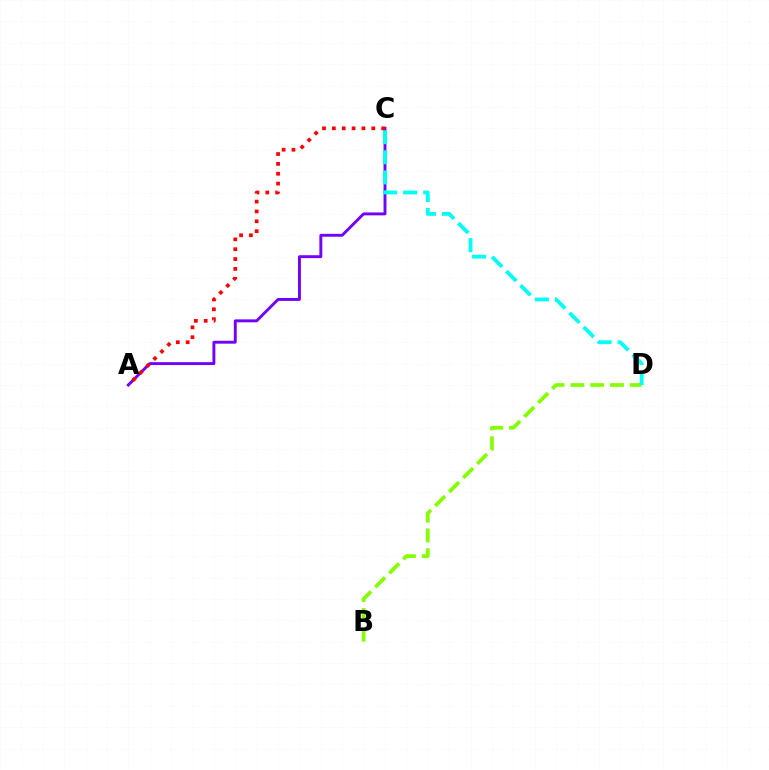{('A', 'C'): [{'color': '#7200ff', 'line_style': 'solid', 'thickness': 2.09}, {'color': '#ff0000', 'line_style': 'dotted', 'thickness': 2.68}], ('B', 'D'): [{'color': '#84ff00', 'line_style': 'dashed', 'thickness': 2.69}], ('C', 'D'): [{'color': '#00fff6', 'line_style': 'dashed', 'thickness': 2.73}]}